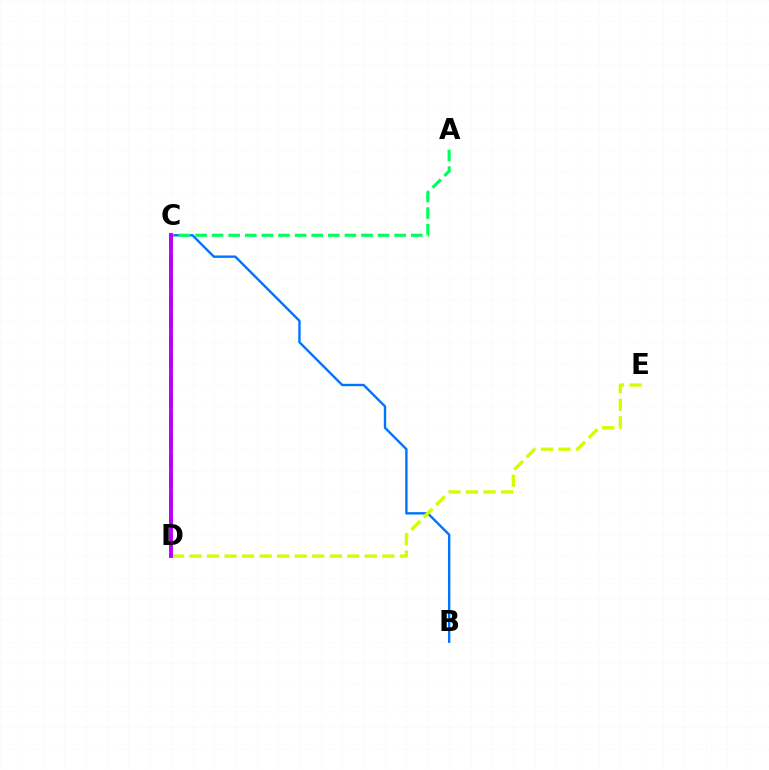{('B', 'C'): [{'color': '#0074ff', 'line_style': 'solid', 'thickness': 1.71}], ('A', 'C'): [{'color': '#00ff5c', 'line_style': 'dashed', 'thickness': 2.26}], ('D', 'E'): [{'color': '#d1ff00', 'line_style': 'dashed', 'thickness': 2.38}], ('C', 'D'): [{'color': '#ff0000', 'line_style': 'dashed', 'thickness': 2.7}, {'color': '#b900ff', 'line_style': 'solid', 'thickness': 2.8}]}